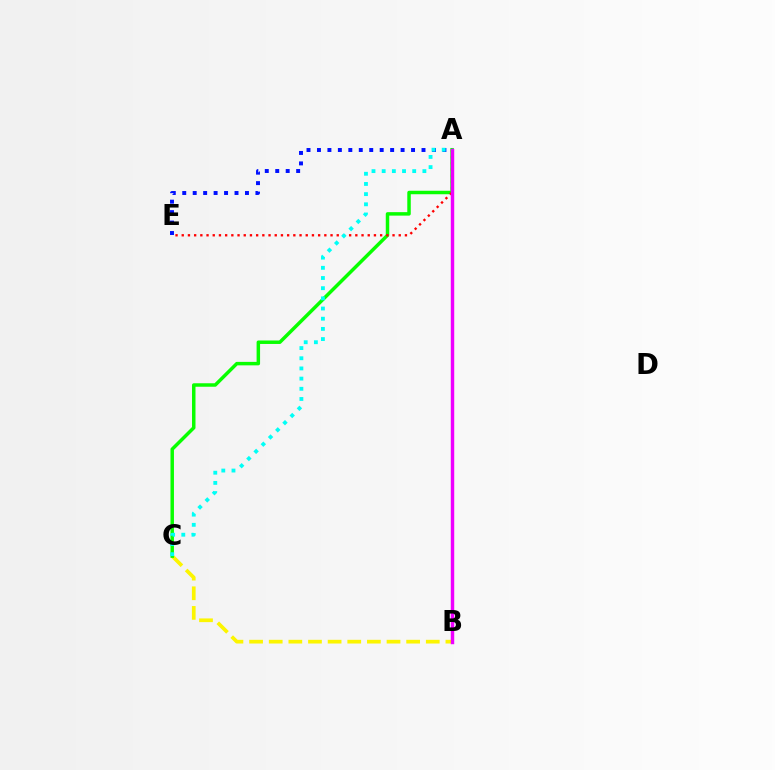{('B', 'C'): [{'color': '#fcf500', 'line_style': 'dashed', 'thickness': 2.67}], ('A', 'C'): [{'color': '#08ff00', 'line_style': 'solid', 'thickness': 2.5}, {'color': '#00fff6', 'line_style': 'dotted', 'thickness': 2.77}], ('A', 'E'): [{'color': '#0010ff', 'line_style': 'dotted', 'thickness': 2.84}, {'color': '#ff0000', 'line_style': 'dotted', 'thickness': 1.68}], ('A', 'B'): [{'color': '#ee00ff', 'line_style': 'solid', 'thickness': 2.47}]}